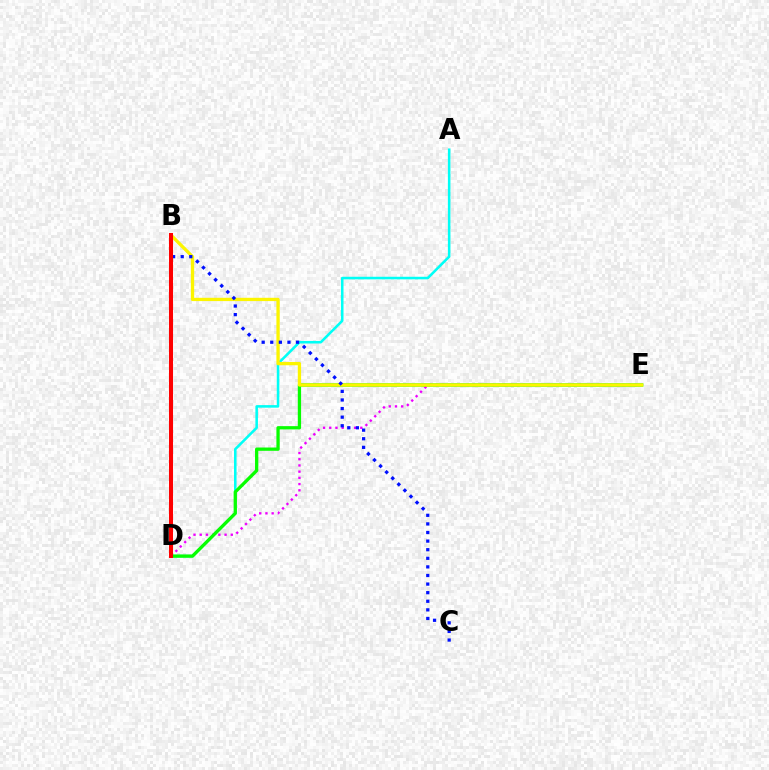{('D', 'E'): [{'color': '#ee00ff', 'line_style': 'dotted', 'thickness': 1.69}, {'color': '#08ff00', 'line_style': 'solid', 'thickness': 2.37}], ('A', 'D'): [{'color': '#00fff6', 'line_style': 'solid', 'thickness': 1.84}], ('B', 'E'): [{'color': '#fcf500', 'line_style': 'solid', 'thickness': 2.37}], ('B', 'C'): [{'color': '#0010ff', 'line_style': 'dotted', 'thickness': 2.34}], ('B', 'D'): [{'color': '#ff0000', 'line_style': 'solid', 'thickness': 2.9}]}